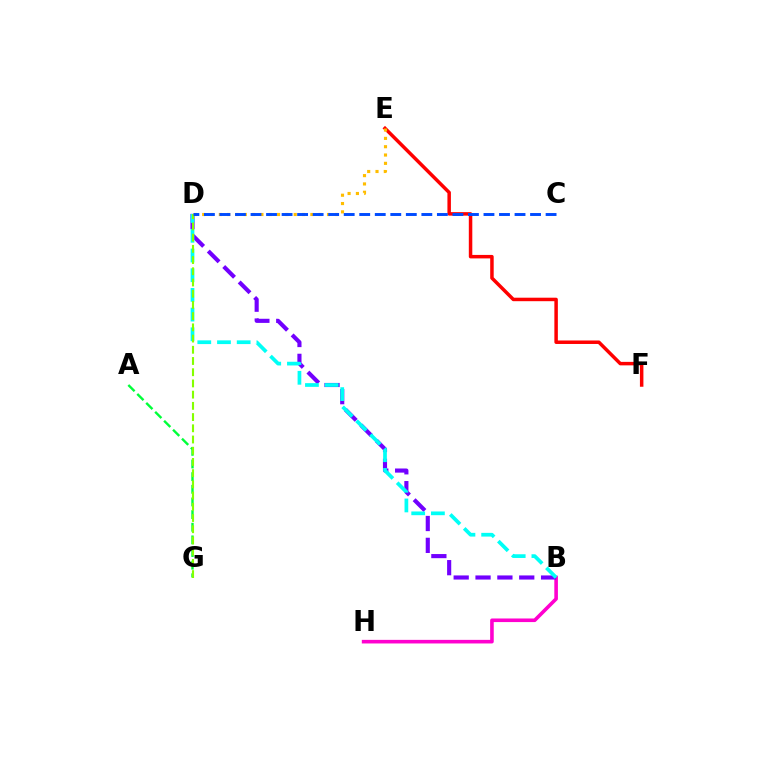{('E', 'F'): [{'color': '#ff0000', 'line_style': 'solid', 'thickness': 2.51}], ('B', 'H'): [{'color': '#ff00cf', 'line_style': 'solid', 'thickness': 2.59}], ('B', 'D'): [{'color': '#7200ff', 'line_style': 'dashed', 'thickness': 2.97}, {'color': '#00fff6', 'line_style': 'dashed', 'thickness': 2.68}], ('A', 'G'): [{'color': '#00ff39', 'line_style': 'dashed', 'thickness': 1.72}], ('D', 'G'): [{'color': '#84ff00', 'line_style': 'dashed', 'thickness': 1.52}], ('D', 'E'): [{'color': '#ffbd00', 'line_style': 'dotted', 'thickness': 2.26}], ('C', 'D'): [{'color': '#004bff', 'line_style': 'dashed', 'thickness': 2.11}]}